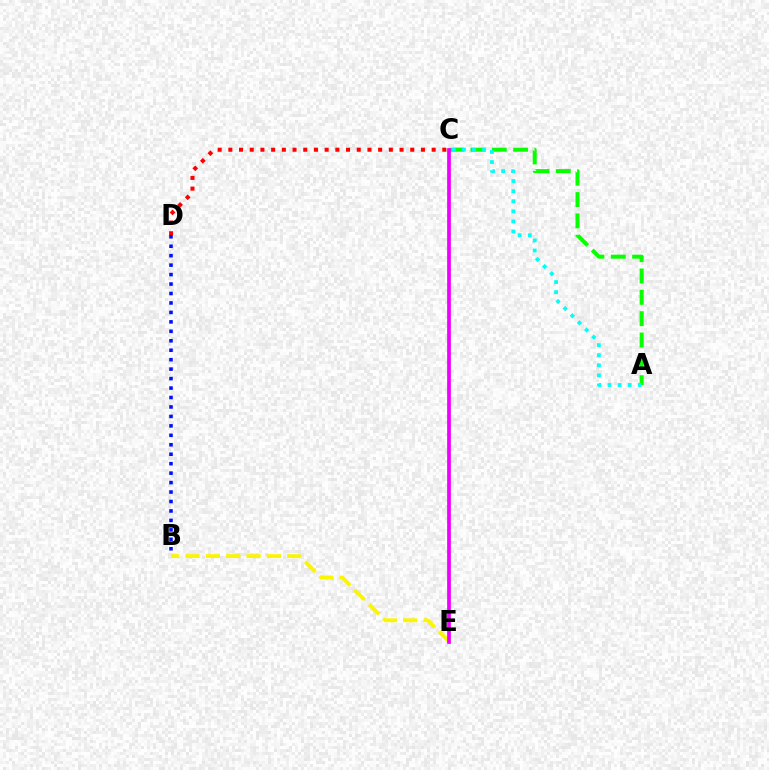{('A', 'C'): [{'color': '#08ff00', 'line_style': 'dashed', 'thickness': 2.9}, {'color': '#00fff6', 'line_style': 'dotted', 'thickness': 2.74}], ('B', 'E'): [{'color': '#fcf500', 'line_style': 'dashed', 'thickness': 2.77}], ('C', 'E'): [{'color': '#ee00ff', 'line_style': 'solid', 'thickness': 2.69}], ('C', 'D'): [{'color': '#ff0000', 'line_style': 'dotted', 'thickness': 2.91}], ('B', 'D'): [{'color': '#0010ff', 'line_style': 'dotted', 'thickness': 2.57}]}